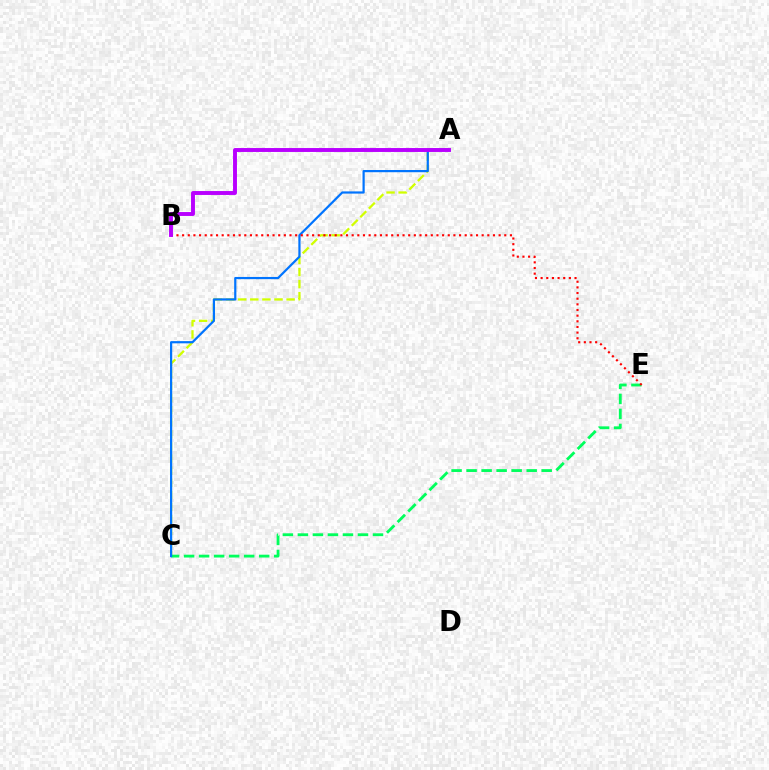{('A', 'C'): [{'color': '#d1ff00', 'line_style': 'dashed', 'thickness': 1.64}, {'color': '#0074ff', 'line_style': 'solid', 'thickness': 1.59}], ('C', 'E'): [{'color': '#00ff5c', 'line_style': 'dashed', 'thickness': 2.04}], ('B', 'E'): [{'color': '#ff0000', 'line_style': 'dotted', 'thickness': 1.54}], ('A', 'B'): [{'color': '#b900ff', 'line_style': 'solid', 'thickness': 2.82}]}